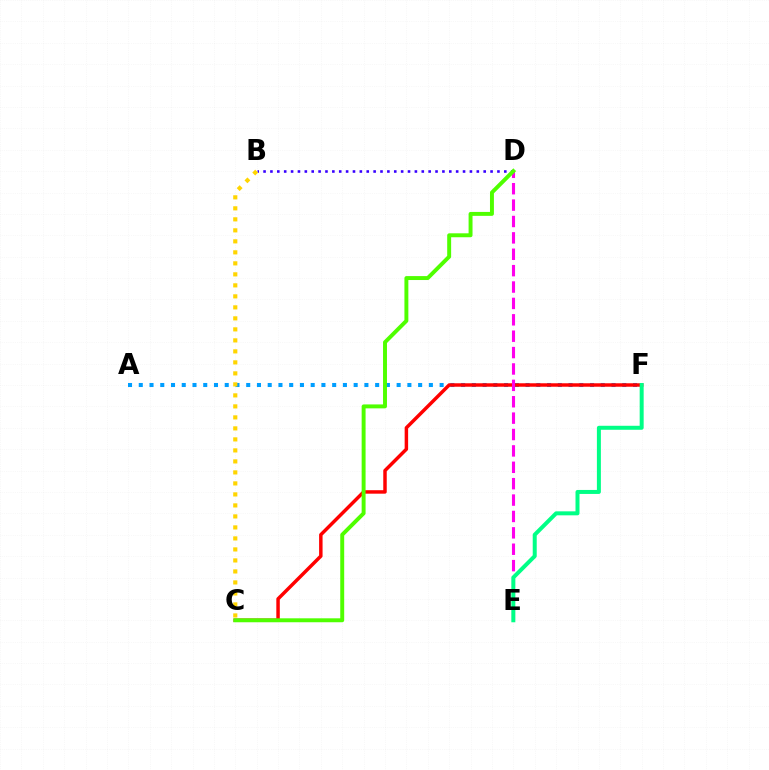{('A', 'F'): [{'color': '#009eff', 'line_style': 'dotted', 'thickness': 2.92}], ('C', 'F'): [{'color': '#ff0000', 'line_style': 'solid', 'thickness': 2.5}], ('D', 'E'): [{'color': '#ff00ed', 'line_style': 'dashed', 'thickness': 2.23}], ('B', 'D'): [{'color': '#3700ff', 'line_style': 'dotted', 'thickness': 1.87}], ('B', 'C'): [{'color': '#ffd500', 'line_style': 'dotted', 'thickness': 2.99}], ('C', 'D'): [{'color': '#4fff00', 'line_style': 'solid', 'thickness': 2.83}], ('E', 'F'): [{'color': '#00ff86', 'line_style': 'solid', 'thickness': 2.87}]}